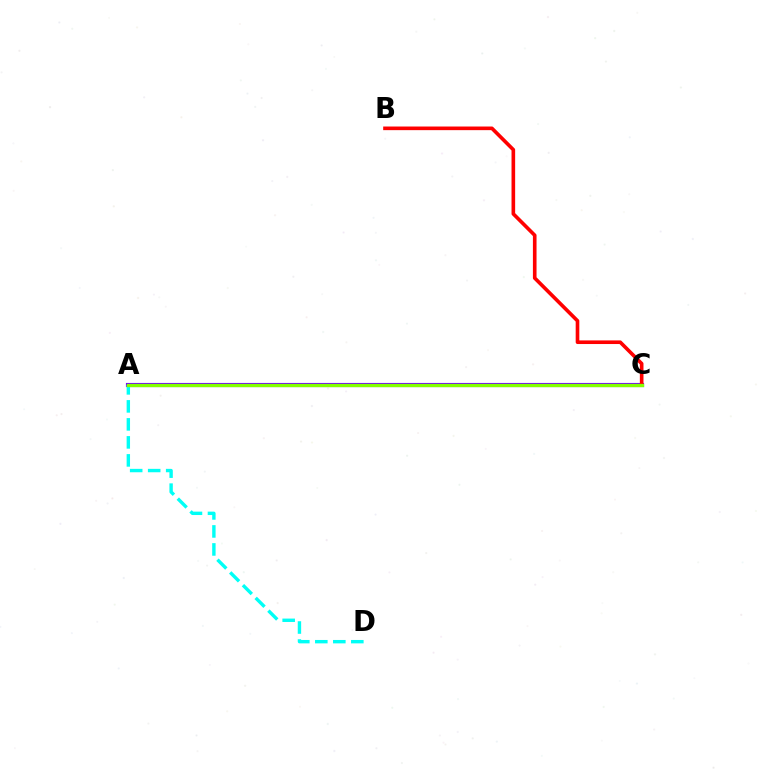{('A', 'C'): [{'color': '#7200ff', 'line_style': 'solid', 'thickness': 2.98}, {'color': '#84ff00', 'line_style': 'solid', 'thickness': 2.39}], ('B', 'C'): [{'color': '#ff0000', 'line_style': 'solid', 'thickness': 2.61}], ('A', 'D'): [{'color': '#00fff6', 'line_style': 'dashed', 'thickness': 2.45}]}